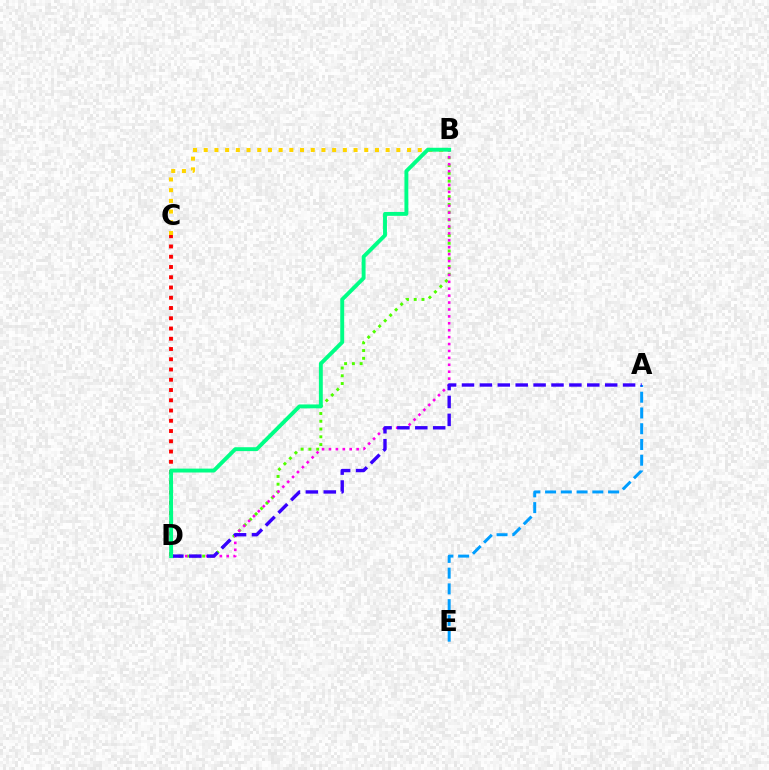{('B', 'C'): [{'color': '#ffd500', 'line_style': 'dotted', 'thickness': 2.91}], ('B', 'D'): [{'color': '#4fff00', 'line_style': 'dotted', 'thickness': 2.11}, {'color': '#ff00ed', 'line_style': 'dotted', 'thickness': 1.88}, {'color': '#00ff86', 'line_style': 'solid', 'thickness': 2.8}], ('A', 'E'): [{'color': '#009eff', 'line_style': 'dashed', 'thickness': 2.14}], ('C', 'D'): [{'color': '#ff0000', 'line_style': 'dotted', 'thickness': 2.79}], ('A', 'D'): [{'color': '#3700ff', 'line_style': 'dashed', 'thickness': 2.43}]}